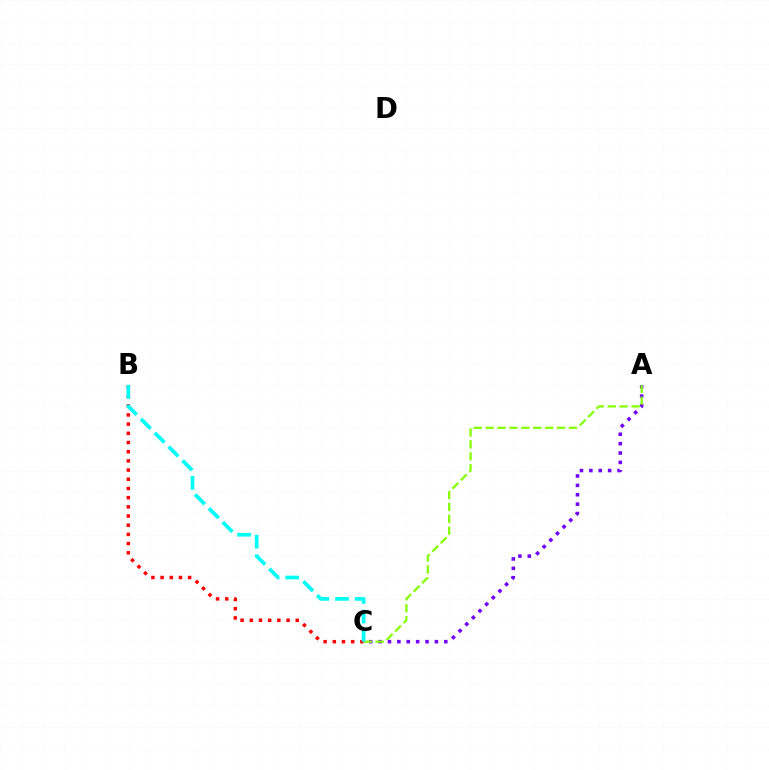{('A', 'C'): [{'color': '#7200ff', 'line_style': 'dotted', 'thickness': 2.55}, {'color': '#84ff00', 'line_style': 'dashed', 'thickness': 1.62}], ('B', 'C'): [{'color': '#ff0000', 'line_style': 'dotted', 'thickness': 2.5}, {'color': '#00fff6', 'line_style': 'dashed', 'thickness': 2.66}]}